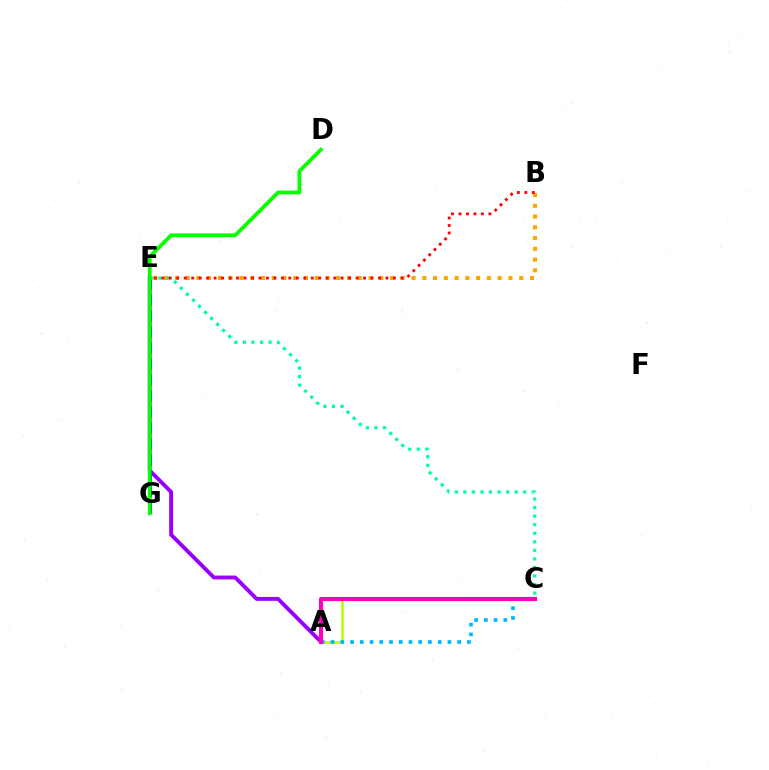{('A', 'E'): [{'color': '#9b00ff', 'line_style': 'solid', 'thickness': 2.8}], ('B', 'E'): [{'color': '#ffa500', 'line_style': 'dotted', 'thickness': 2.92}, {'color': '#ff0000', 'line_style': 'dotted', 'thickness': 2.03}], ('A', 'C'): [{'color': '#b3ff00', 'line_style': 'solid', 'thickness': 1.84}, {'color': '#00b5ff', 'line_style': 'dotted', 'thickness': 2.65}, {'color': '#ff00bd', 'line_style': 'solid', 'thickness': 2.96}], ('E', 'G'): [{'color': '#0010ff', 'line_style': 'dashed', 'thickness': 2.18}], ('C', 'E'): [{'color': '#00ff9d', 'line_style': 'dotted', 'thickness': 2.32}], ('D', 'G'): [{'color': '#08ff00', 'line_style': 'solid', 'thickness': 2.71}]}